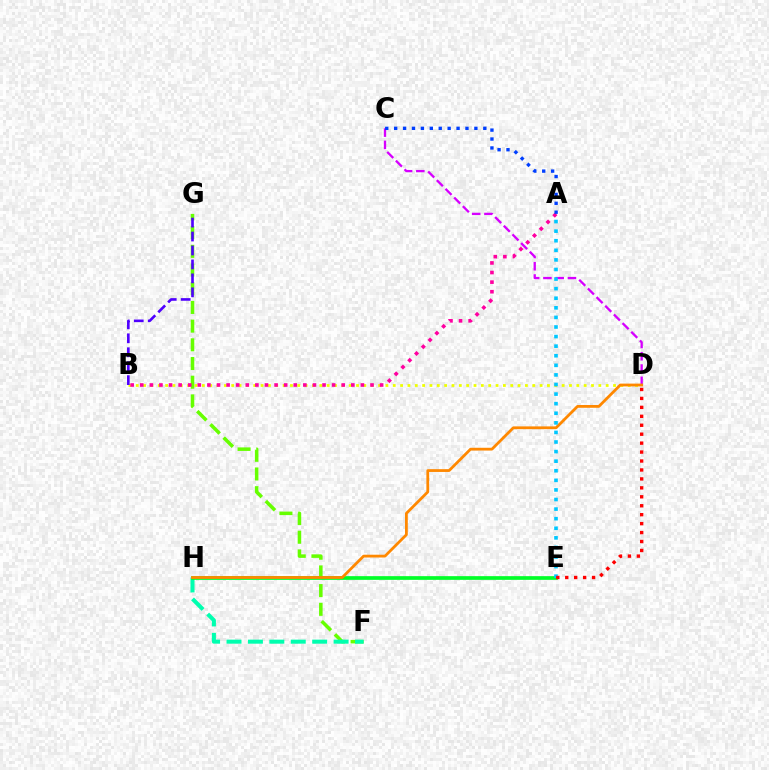{('B', 'D'): [{'color': '#eeff00', 'line_style': 'dotted', 'thickness': 2.0}], ('F', 'G'): [{'color': '#66ff00', 'line_style': 'dashed', 'thickness': 2.54}], ('F', 'H'): [{'color': '#00ffaf', 'line_style': 'dashed', 'thickness': 2.91}], ('C', 'D'): [{'color': '#d600ff', 'line_style': 'dashed', 'thickness': 1.67}], ('E', 'H'): [{'color': '#00ff27', 'line_style': 'solid', 'thickness': 2.66}], ('A', 'B'): [{'color': '#ff00a0', 'line_style': 'dotted', 'thickness': 2.61}], ('D', 'H'): [{'color': '#ff8800', 'line_style': 'solid', 'thickness': 2.01}], ('B', 'G'): [{'color': '#4f00ff', 'line_style': 'dashed', 'thickness': 1.89}], ('A', 'E'): [{'color': '#00c7ff', 'line_style': 'dotted', 'thickness': 2.6}], ('A', 'C'): [{'color': '#003fff', 'line_style': 'dotted', 'thickness': 2.42}], ('D', 'E'): [{'color': '#ff0000', 'line_style': 'dotted', 'thickness': 2.43}]}